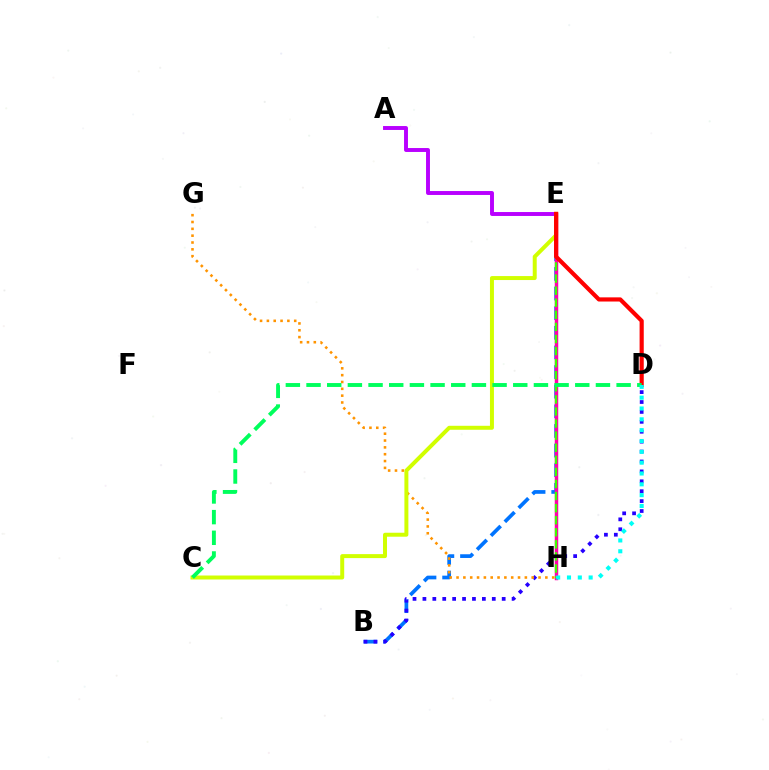{('B', 'E'): [{'color': '#0074ff', 'line_style': 'dashed', 'thickness': 2.67}], ('E', 'H'): [{'color': '#ff00ac', 'line_style': 'solid', 'thickness': 2.5}, {'color': '#3dff00', 'line_style': 'dashed', 'thickness': 1.64}], ('A', 'E'): [{'color': '#b900ff', 'line_style': 'solid', 'thickness': 2.82}], ('B', 'D'): [{'color': '#2500ff', 'line_style': 'dotted', 'thickness': 2.69}], ('G', 'H'): [{'color': '#ff9400', 'line_style': 'dotted', 'thickness': 1.86}], ('C', 'E'): [{'color': '#d1ff00', 'line_style': 'solid', 'thickness': 2.86}], ('D', 'E'): [{'color': '#ff0000', 'line_style': 'solid', 'thickness': 3.0}], ('C', 'D'): [{'color': '#00ff5c', 'line_style': 'dashed', 'thickness': 2.81}], ('D', 'H'): [{'color': '#00fff6', 'line_style': 'dotted', 'thickness': 2.94}]}